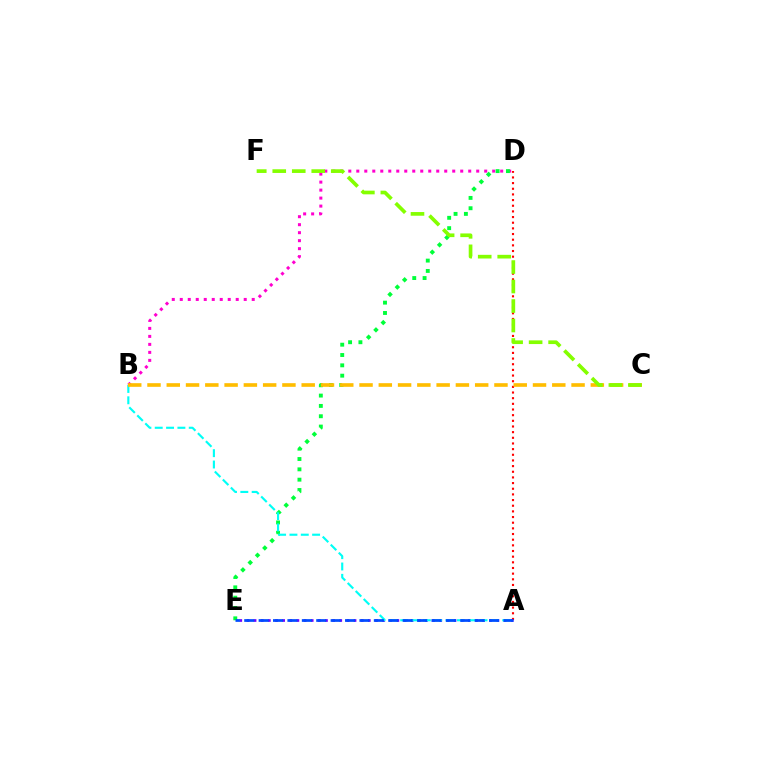{('A', 'D'): [{'color': '#ff0000', 'line_style': 'dotted', 'thickness': 1.54}], ('B', 'D'): [{'color': '#ff00cf', 'line_style': 'dotted', 'thickness': 2.17}], ('D', 'E'): [{'color': '#00ff39', 'line_style': 'dotted', 'thickness': 2.81}], ('A', 'E'): [{'color': '#7200ff', 'line_style': 'dotted', 'thickness': 1.94}, {'color': '#004bff', 'line_style': 'dashed', 'thickness': 1.96}], ('A', 'B'): [{'color': '#00fff6', 'line_style': 'dashed', 'thickness': 1.54}], ('B', 'C'): [{'color': '#ffbd00', 'line_style': 'dashed', 'thickness': 2.62}], ('C', 'F'): [{'color': '#84ff00', 'line_style': 'dashed', 'thickness': 2.65}]}